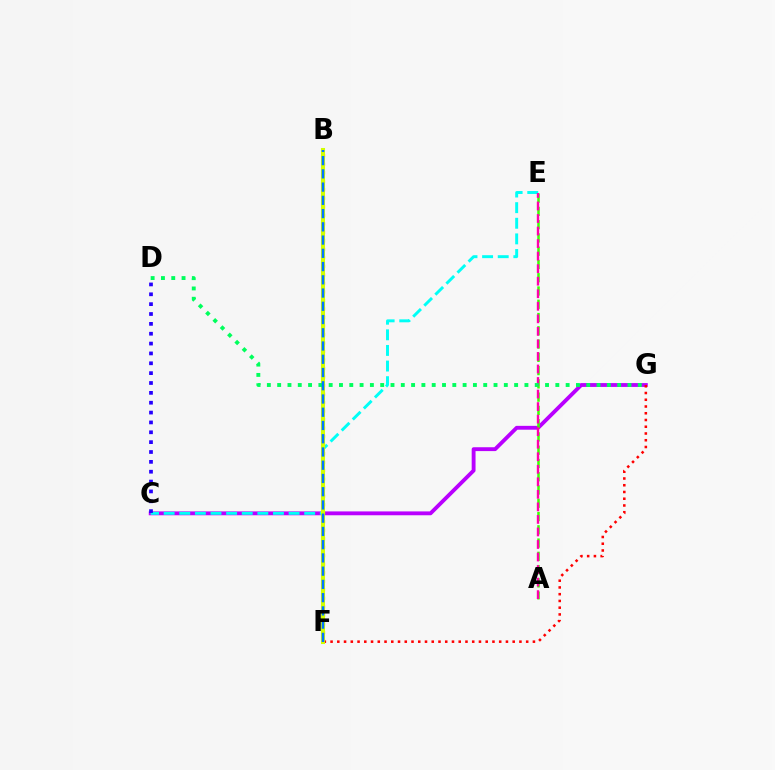{('C', 'G'): [{'color': '#b900ff', 'line_style': 'solid', 'thickness': 2.78}], ('A', 'E'): [{'color': '#3dff00', 'line_style': 'dashed', 'thickness': 1.8}, {'color': '#ff00ac', 'line_style': 'dashed', 'thickness': 1.7}], ('C', 'E'): [{'color': '#00fff6', 'line_style': 'dashed', 'thickness': 2.12}], ('F', 'G'): [{'color': '#ff0000', 'line_style': 'dotted', 'thickness': 1.83}], ('B', 'F'): [{'color': '#ff9400', 'line_style': 'dotted', 'thickness': 2.31}, {'color': '#d1ff00', 'line_style': 'solid', 'thickness': 2.92}, {'color': '#0074ff', 'line_style': 'dashed', 'thickness': 1.8}], ('C', 'D'): [{'color': '#2500ff', 'line_style': 'dotted', 'thickness': 2.68}], ('D', 'G'): [{'color': '#00ff5c', 'line_style': 'dotted', 'thickness': 2.8}]}